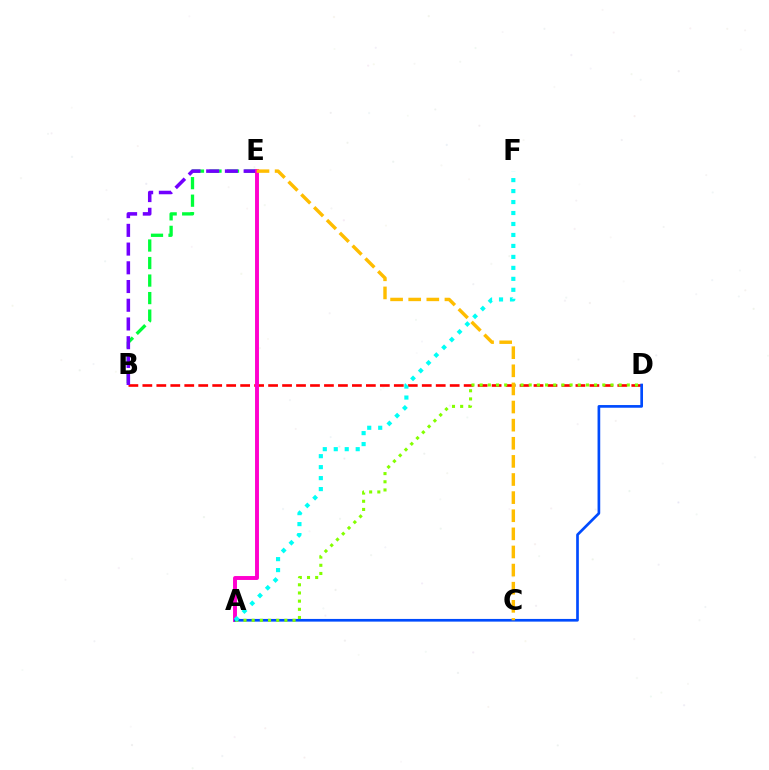{('B', 'D'): [{'color': '#ff0000', 'line_style': 'dashed', 'thickness': 1.9}], ('B', 'E'): [{'color': '#00ff39', 'line_style': 'dashed', 'thickness': 2.38}, {'color': '#7200ff', 'line_style': 'dashed', 'thickness': 2.54}], ('A', 'E'): [{'color': '#ff00cf', 'line_style': 'solid', 'thickness': 2.83}], ('A', 'D'): [{'color': '#004bff', 'line_style': 'solid', 'thickness': 1.93}, {'color': '#84ff00', 'line_style': 'dotted', 'thickness': 2.22}], ('C', 'E'): [{'color': '#ffbd00', 'line_style': 'dashed', 'thickness': 2.46}], ('A', 'F'): [{'color': '#00fff6', 'line_style': 'dotted', 'thickness': 2.98}]}